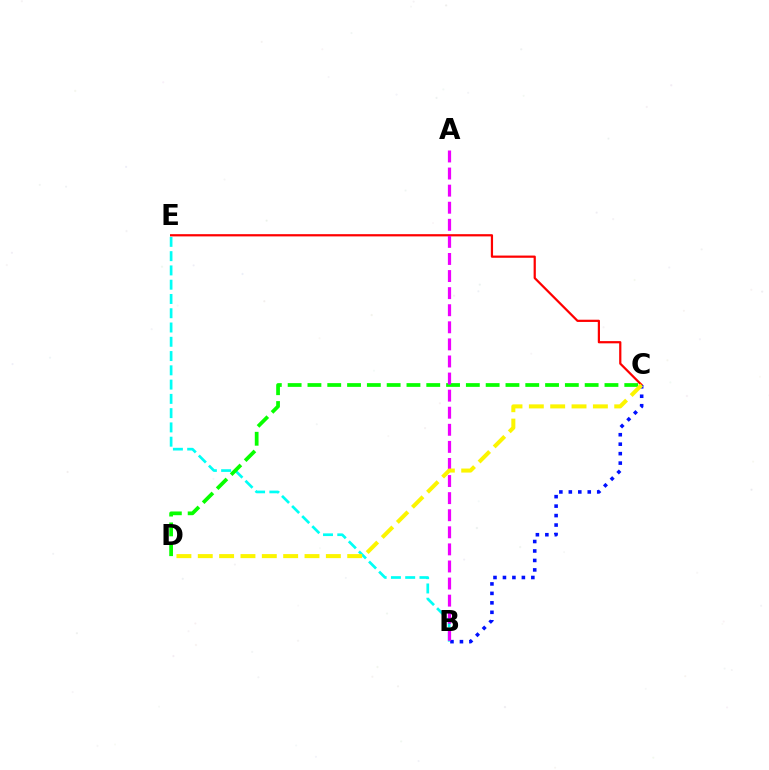{('B', 'E'): [{'color': '#00fff6', 'line_style': 'dashed', 'thickness': 1.94}], ('C', 'D'): [{'color': '#08ff00', 'line_style': 'dashed', 'thickness': 2.69}, {'color': '#fcf500', 'line_style': 'dashed', 'thickness': 2.9}], ('C', 'E'): [{'color': '#ff0000', 'line_style': 'solid', 'thickness': 1.6}], ('B', 'C'): [{'color': '#0010ff', 'line_style': 'dotted', 'thickness': 2.57}], ('A', 'B'): [{'color': '#ee00ff', 'line_style': 'dashed', 'thickness': 2.32}]}